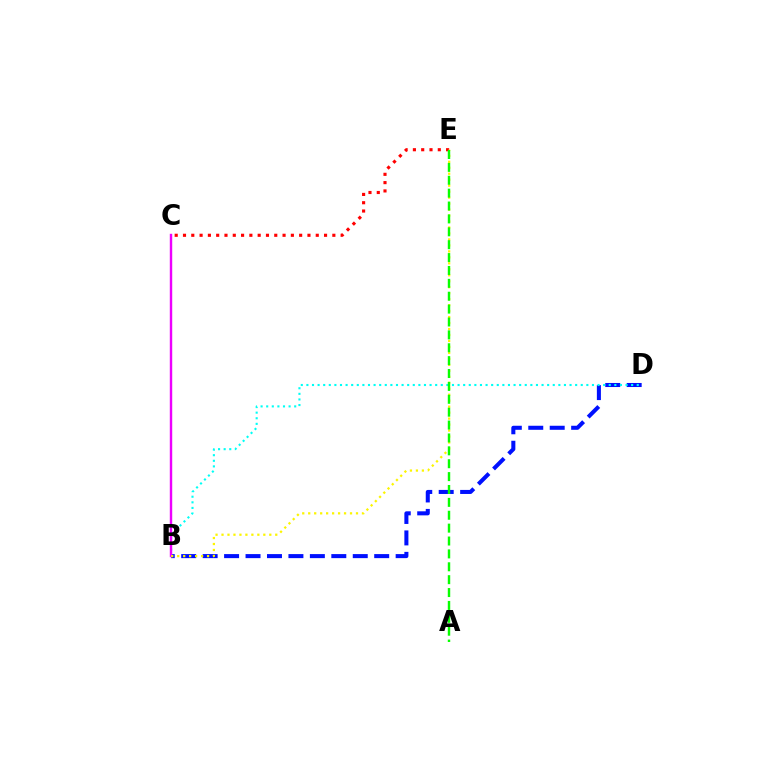{('C', 'E'): [{'color': '#ff0000', 'line_style': 'dotted', 'thickness': 2.25}], ('B', 'D'): [{'color': '#0010ff', 'line_style': 'dashed', 'thickness': 2.91}, {'color': '#00fff6', 'line_style': 'dotted', 'thickness': 1.52}], ('B', 'C'): [{'color': '#ee00ff', 'line_style': 'solid', 'thickness': 1.74}], ('B', 'E'): [{'color': '#fcf500', 'line_style': 'dotted', 'thickness': 1.62}], ('A', 'E'): [{'color': '#08ff00', 'line_style': 'dashed', 'thickness': 1.75}]}